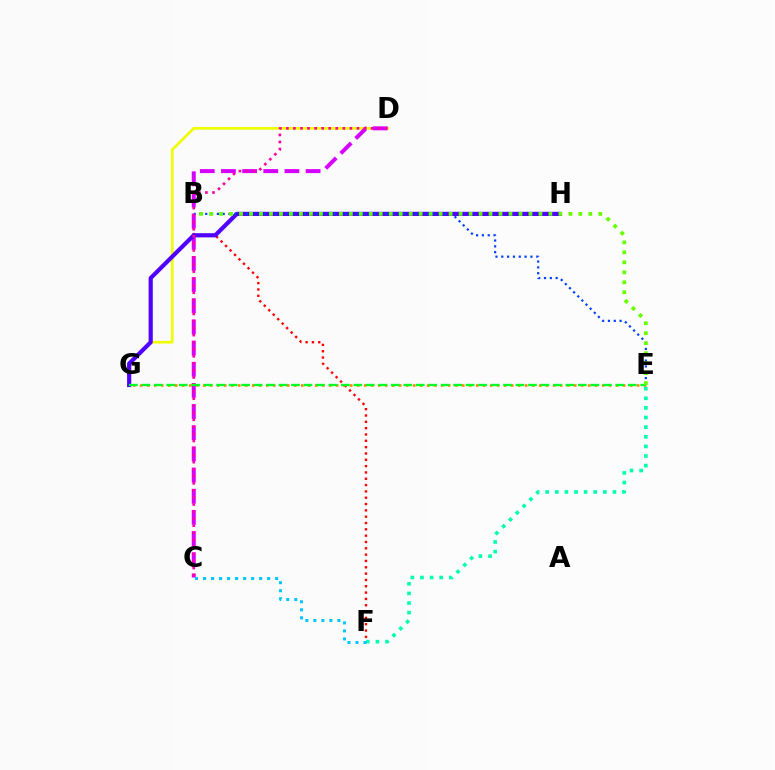{('B', 'F'): [{'color': '#ff0000', 'line_style': 'dotted', 'thickness': 1.72}], ('D', 'G'): [{'color': '#eeff00', 'line_style': 'solid', 'thickness': 1.94}], ('C', 'D'): [{'color': '#d600ff', 'line_style': 'dashed', 'thickness': 2.88}, {'color': '#ff00a0', 'line_style': 'dotted', 'thickness': 1.92}], ('G', 'H'): [{'color': '#4f00ff', 'line_style': 'solid', 'thickness': 3.0}], ('B', 'E'): [{'color': '#003fff', 'line_style': 'dotted', 'thickness': 1.58}, {'color': '#66ff00', 'line_style': 'dotted', 'thickness': 2.71}], ('E', 'F'): [{'color': '#00ffaf', 'line_style': 'dotted', 'thickness': 2.61}], ('E', 'G'): [{'color': '#ff8800', 'line_style': 'dotted', 'thickness': 1.9}, {'color': '#00ff27', 'line_style': 'dashed', 'thickness': 1.69}], ('C', 'F'): [{'color': '#00c7ff', 'line_style': 'dotted', 'thickness': 2.18}]}